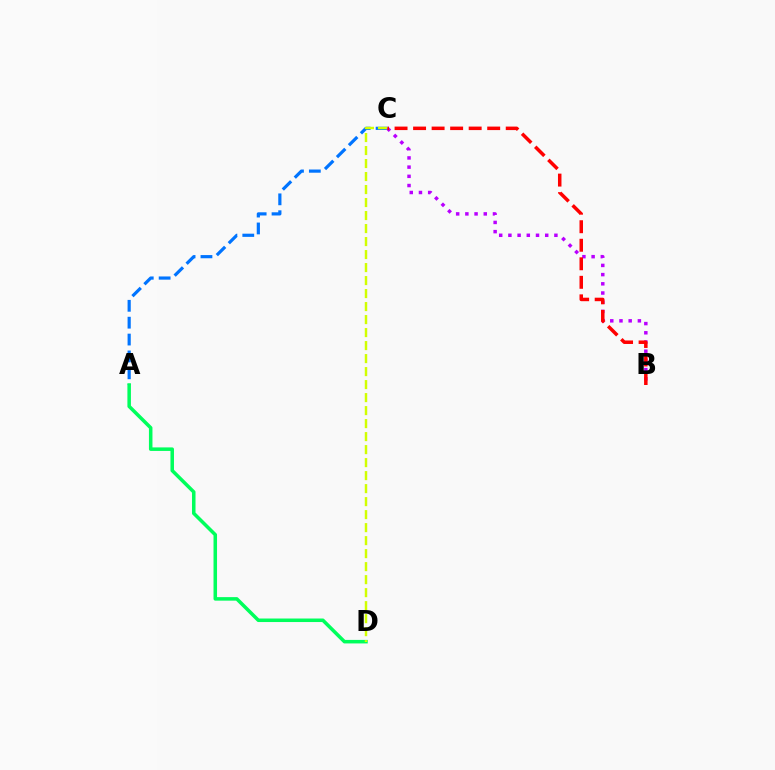{('A', 'C'): [{'color': '#0074ff', 'line_style': 'dashed', 'thickness': 2.29}], ('A', 'D'): [{'color': '#00ff5c', 'line_style': 'solid', 'thickness': 2.54}], ('B', 'C'): [{'color': '#b900ff', 'line_style': 'dotted', 'thickness': 2.5}, {'color': '#ff0000', 'line_style': 'dashed', 'thickness': 2.52}], ('C', 'D'): [{'color': '#d1ff00', 'line_style': 'dashed', 'thickness': 1.77}]}